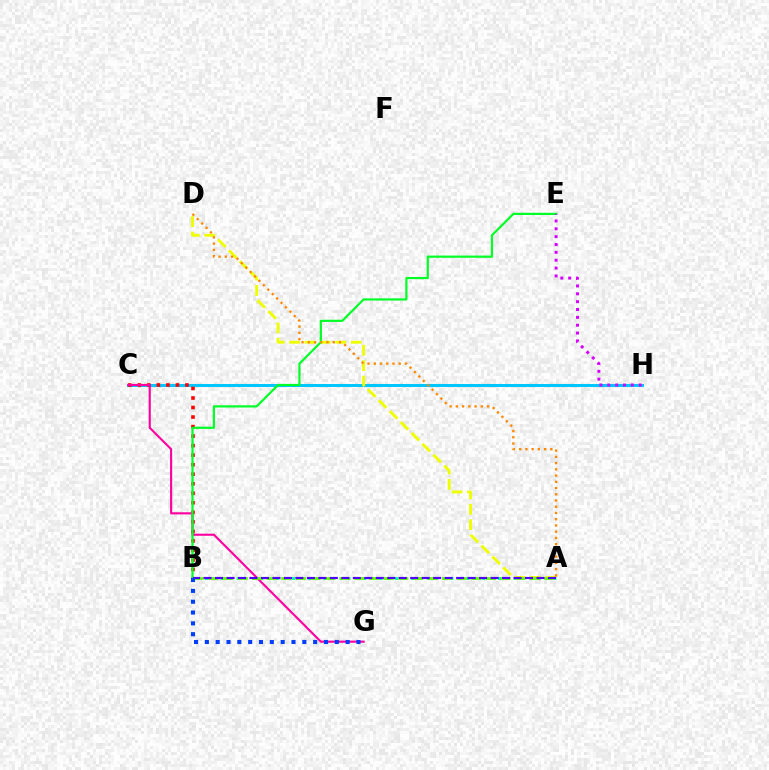{('C', 'H'): [{'color': '#00c7ff', 'line_style': 'solid', 'thickness': 2.19}], ('B', 'C'): [{'color': '#ff0000', 'line_style': 'dotted', 'thickness': 2.59}], ('A', 'B'): [{'color': '#00ffaf', 'line_style': 'dotted', 'thickness': 2.15}, {'color': '#66ff00', 'line_style': 'dashed', 'thickness': 1.99}, {'color': '#4f00ff', 'line_style': 'dashed', 'thickness': 1.56}], ('C', 'G'): [{'color': '#ff00a0', 'line_style': 'solid', 'thickness': 1.53}], ('A', 'D'): [{'color': '#eeff00', 'line_style': 'dashed', 'thickness': 2.09}, {'color': '#ff8800', 'line_style': 'dotted', 'thickness': 1.69}], ('B', 'E'): [{'color': '#00ff27', 'line_style': 'solid', 'thickness': 1.58}], ('E', 'H'): [{'color': '#d600ff', 'line_style': 'dotted', 'thickness': 2.13}], ('B', 'G'): [{'color': '#003fff', 'line_style': 'dotted', 'thickness': 2.94}]}